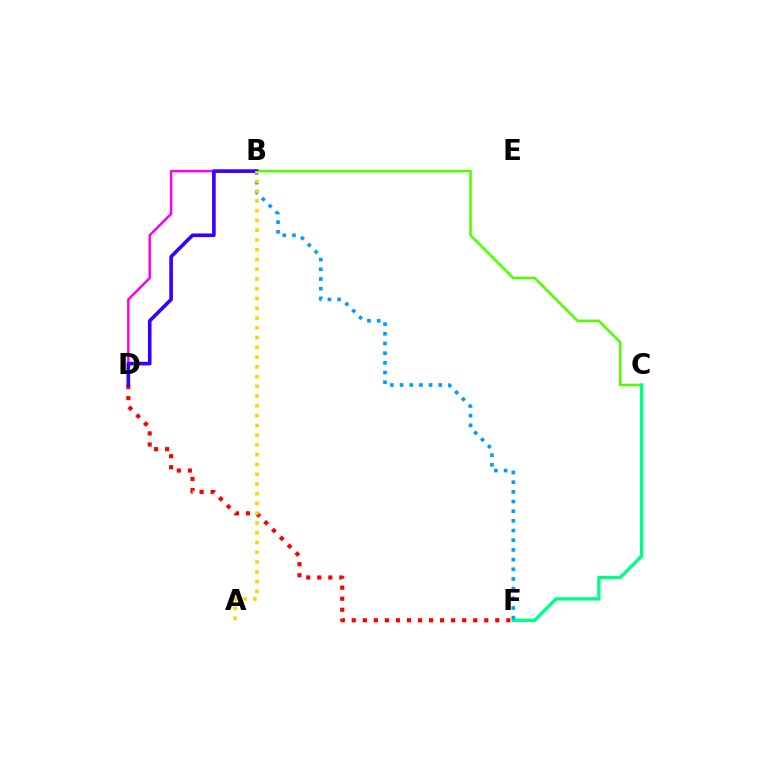{('D', 'F'): [{'color': '#ff0000', 'line_style': 'dotted', 'thickness': 3.0}], ('B', 'D'): [{'color': '#ff00ed', 'line_style': 'solid', 'thickness': 1.8}, {'color': '#3700ff', 'line_style': 'solid', 'thickness': 2.61}], ('B', 'C'): [{'color': '#4fff00', 'line_style': 'solid', 'thickness': 1.84}], ('C', 'F'): [{'color': '#00ff86', 'line_style': 'solid', 'thickness': 2.45}], ('B', 'F'): [{'color': '#009eff', 'line_style': 'dotted', 'thickness': 2.63}], ('A', 'B'): [{'color': '#ffd500', 'line_style': 'dotted', 'thickness': 2.65}]}